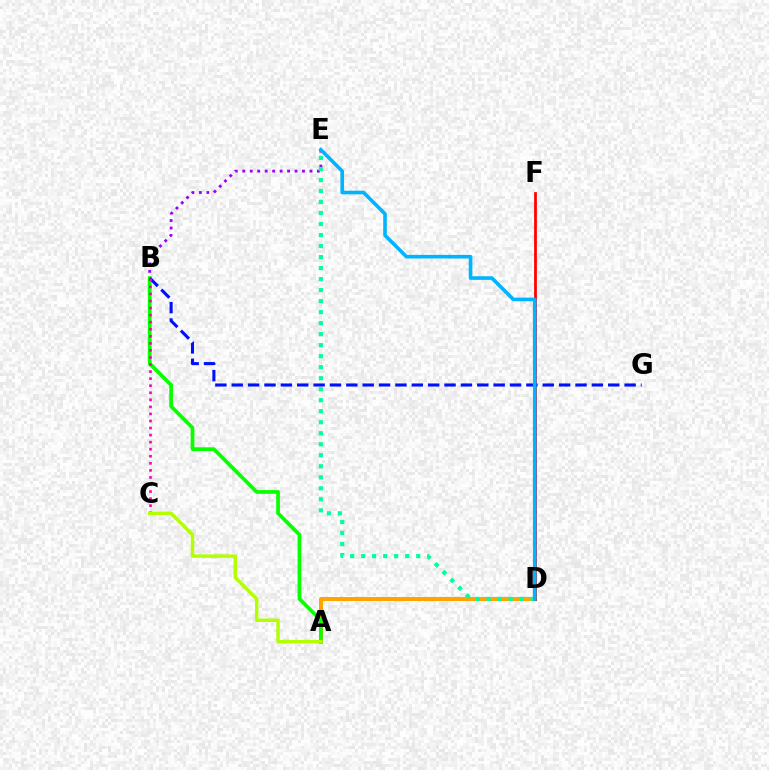{('A', 'D'): [{'color': '#ffa500', 'line_style': 'solid', 'thickness': 2.88}], ('B', 'E'): [{'color': '#9b00ff', 'line_style': 'dotted', 'thickness': 2.03}], ('D', 'F'): [{'color': '#ff0000', 'line_style': 'solid', 'thickness': 1.99}], ('A', 'B'): [{'color': '#08ff00', 'line_style': 'solid', 'thickness': 2.67}], ('D', 'E'): [{'color': '#00ff9d', 'line_style': 'dotted', 'thickness': 2.99}, {'color': '#00b5ff', 'line_style': 'solid', 'thickness': 2.61}], ('B', 'G'): [{'color': '#0010ff', 'line_style': 'dashed', 'thickness': 2.22}], ('B', 'C'): [{'color': '#ff00bd', 'line_style': 'dotted', 'thickness': 1.92}], ('A', 'C'): [{'color': '#b3ff00', 'line_style': 'solid', 'thickness': 2.48}]}